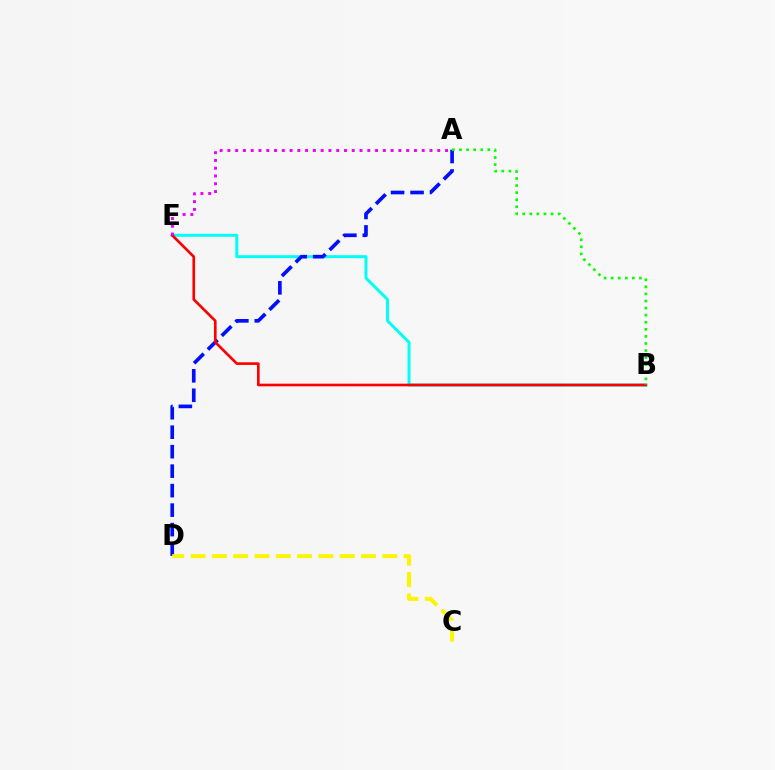{('B', 'E'): [{'color': '#00fff6', 'line_style': 'solid', 'thickness': 2.14}, {'color': '#ff0000', 'line_style': 'solid', 'thickness': 1.91}], ('A', 'D'): [{'color': '#0010ff', 'line_style': 'dashed', 'thickness': 2.65}], ('C', 'D'): [{'color': '#fcf500', 'line_style': 'dashed', 'thickness': 2.89}], ('A', 'B'): [{'color': '#08ff00', 'line_style': 'dotted', 'thickness': 1.92}], ('A', 'E'): [{'color': '#ee00ff', 'line_style': 'dotted', 'thickness': 2.11}]}